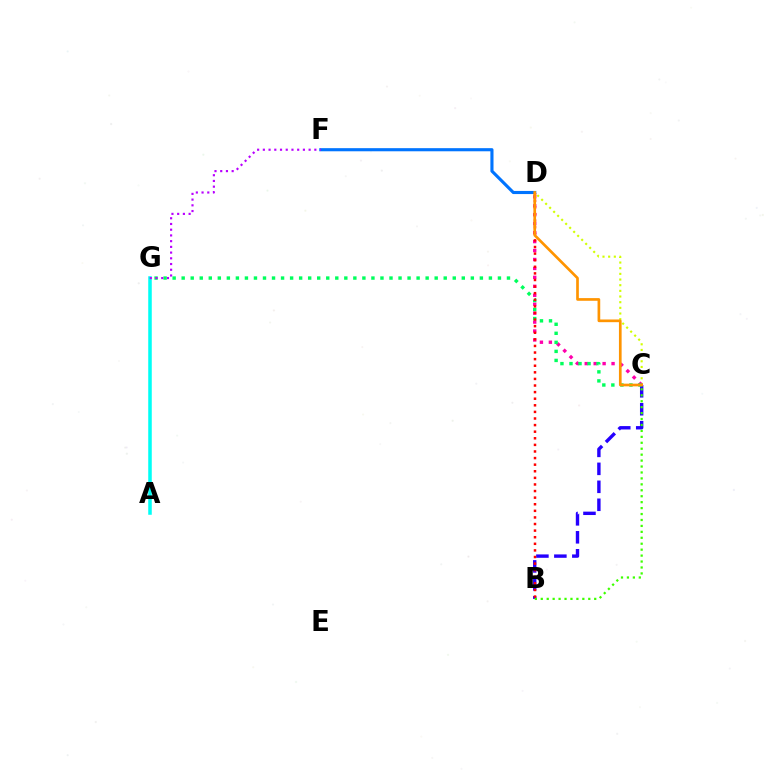{('D', 'F'): [{'color': '#0074ff', 'line_style': 'solid', 'thickness': 2.25}], ('C', 'D'): [{'color': '#d1ff00', 'line_style': 'dotted', 'thickness': 1.54}, {'color': '#ff00ac', 'line_style': 'dotted', 'thickness': 2.43}, {'color': '#ff9400', 'line_style': 'solid', 'thickness': 1.93}], ('B', 'C'): [{'color': '#2500ff', 'line_style': 'dashed', 'thickness': 2.44}, {'color': '#3dff00', 'line_style': 'dotted', 'thickness': 1.61}], ('A', 'G'): [{'color': '#00fff6', 'line_style': 'solid', 'thickness': 2.54}], ('C', 'G'): [{'color': '#00ff5c', 'line_style': 'dotted', 'thickness': 2.46}], ('F', 'G'): [{'color': '#b900ff', 'line_style': 'dotted', 'thickness': 1.55}], ('B', 'D'): [{'color': '#ff0000', 'line_style': 'dotted', 'thickness': 1.79}]}